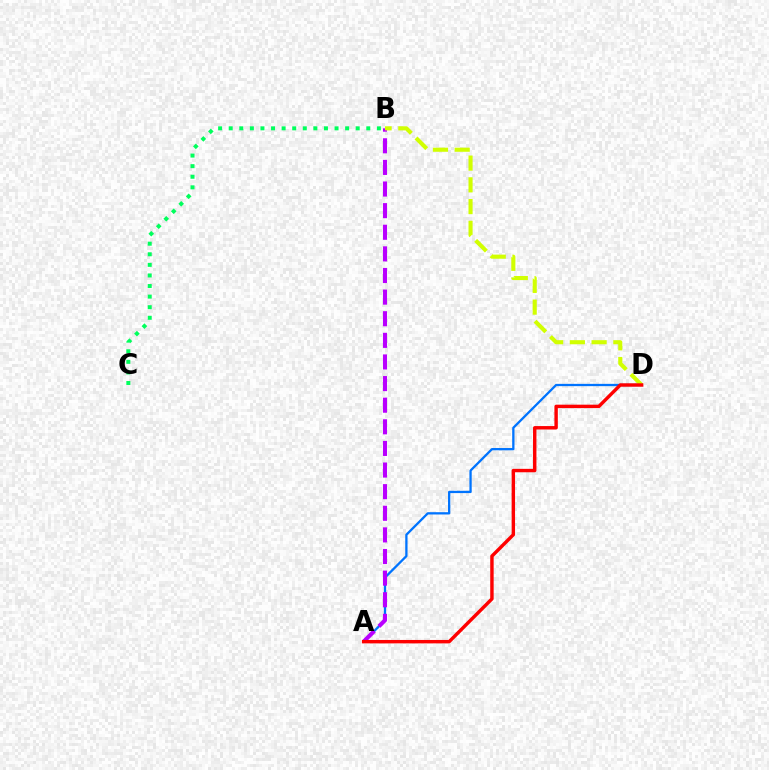{('A', 'D'): [{'color': '#0074ff', 'line_style': 'solid', 'thickness': 1.65}, {'color': '#ff0000', 'line_style': 'solid', 'thickness': 2.46}], ('A', 'B'): [{'color': '#b900ff', 'line_style': 'dashed', 'thickness': 2.94}], ('B', 'D'): [{'color': '#d1ff00', 'line_style': 'dashed', 'thickness': 2.95}], ('B', 'C'): [{'color': '#00ff5c', 'line_style': 'dotted', 'thickness': 2.88}]}